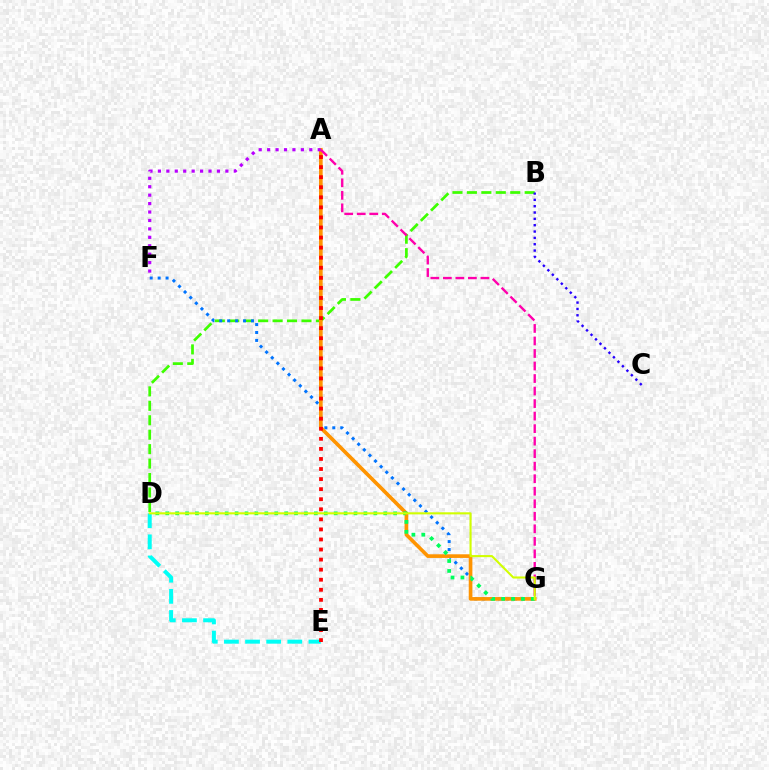{('B', 'D'): [{'color': '#3dff00', 'line_style': 'dashed', 'thickness': 1.96}], ('D', 'E'): [{'color': '#00fff6', 'line_style': 'dashed', 'thickness': 2.87}], ('F', 'G'): [{'color': '#0074ff', 'line_style': 'dotted', 'thickness': 2.15}], ('A', 'G'): [{'color': '#ff9400', 'line_style': 'solid', 'thickness': 2.63}, {'color': '#ff00ac', 'line_style': 'dashed', 'thickness': 1.7}], ('A', 'F'): [{'color': '#b900ff', 'line_style': 'dotted', 'thickness': 2.29}], ('D', 'G'): [{'color': '#00ff5c', 'line_style': 'dotted', 'thickness': 2.69}, {'color': '#d1ff00', 'line_style': 'solid', 'thickness': 1.51}], ('B', 'C'): [{'color': '#2500ff', 'line_style': 'dotted', 'thickness': 1.72}], ('A', 'E'): [{'color': '#ff0000', 'line_style': 'dotted', 'thickness': 2.73}]}